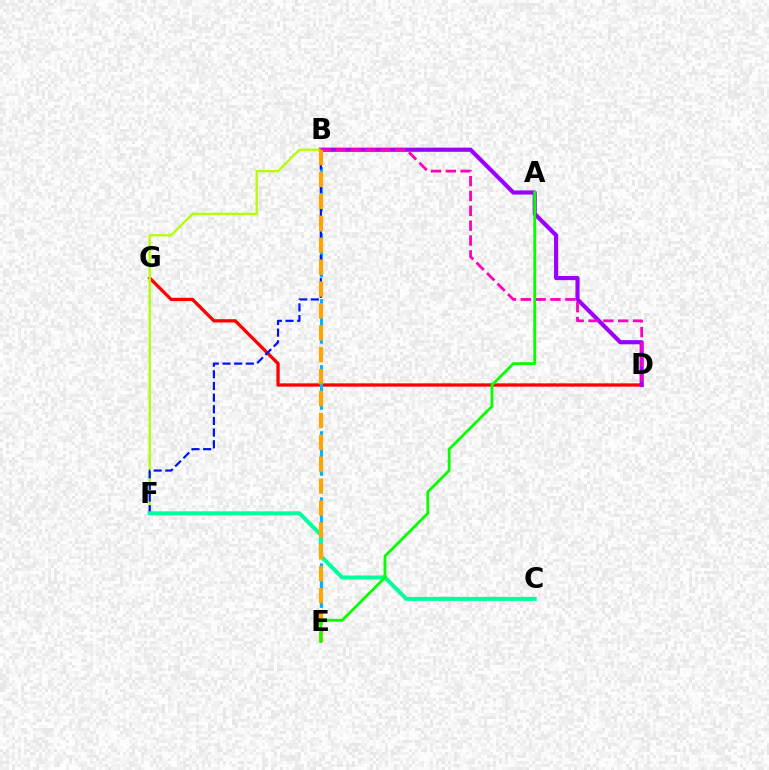{('D', 'G'): [{'color': '#ff0000', 'line_style': 'solid', 'thickness': 2.37}], ('B', 'D'): [{'color': '#9b00ff', 'line_style': 'solid', 'thickness': 2.99}, {'color': '#ff00bd', 'line_style': 'dashed', 'thickness': 2.02}], ('B', 'E'): [{'color': '#00b5ff', 'line_style': 'dashed', 'thickness': 2.24}, {'color': '#ffa500', 'line_style': 'dashed', 'thickness': 2.97}], ('B', 'F'): [{'color': '#b3ff00', 'line_style': 'solid', 'thickness': 1.67}, {'color': '#0010ff', 'line_style': 'dashed', 'thickness': 1.58}], ('C', 'F'): [{'color': '#00ff9d', 'line_style': 'solid', 'thickness': 2.89}], ('A', 'E'): [{'color': '#08ff00', 'line_style': 'solid', 'thickness': 2.02}]}